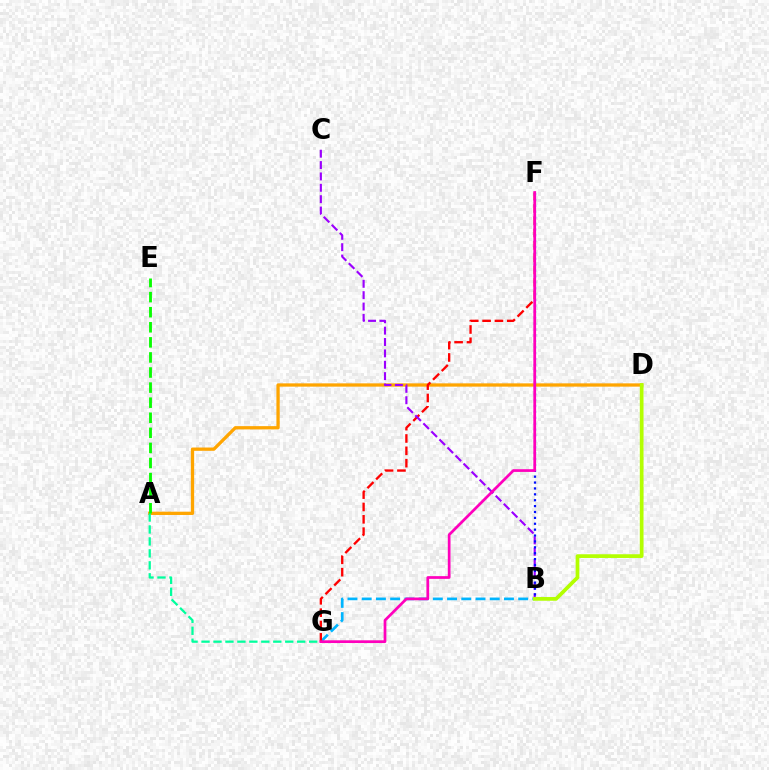{('B', 'G'): [{'color': '#00b5ff', 'line_style': 'dashed', 'thickness': 1.93}], ('A', 'D'): [{'color': '#ffa500', 'line_style': 'solid', 'thickness': 2.37}], ('F', 'G'): [{'color': '#ff0000', 'line_style': 'dashed', 'thickness': 1.68}, {'color': '#ff00bd', 'line_style': 'solid', 'thickness': 1.97}], ('B', 'C'): [{'color': '#9b00ff', 'line_style': 'dashed', 'thickness': 1.54}], ('B', 'F'): [{'color': '#0010ff', 'line_style': 'dotted', 'thickness': 1.6}], ('A', 'G'): [{'color': '#00ff9d', 'line_style': 'dashed', 'thickness': 1.62}], ('B', 'D'): [{'color': '#b3ff00', 'line_style': 'solid', 'thickness': 2.68}], ('A', 'E'): [{'color': '#08ff00', 'line_style': 'dashed', 'thickness': 2.05}]}